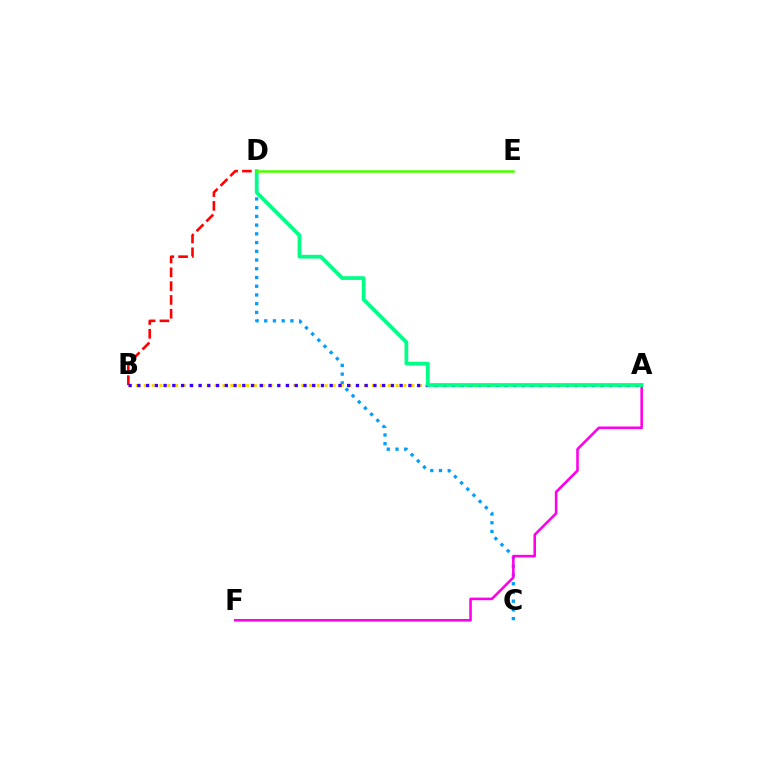{('C', 'D'): [{'color': '#009eff', 'line_style': 'dotted', 'thickness': 2.37}], ('A', 'B'): [{'color': '#ffd500', 'line_style': 'dotted', 'thickness': 2.14}, {'color': '#3700ff', 'line_style': 'dotted', 'thickness': 2.38}], ('A', 'F'): [{'color': '#ff00ed', 'line_style': 'solid', 'thickness': 1.86}], ('B', 'D'): [{'color': '#ff0000', 'line_style': 'dashed', 'thickness': 1.88}], ('A', 'D'): [{'color': '#00ff86', 'line_style': 'solid', 'thickness': 2.69}], ('D', 'E'): [{'color': '#4fff00', 'line_style': 'solid', 'thickness': 1.82}]}